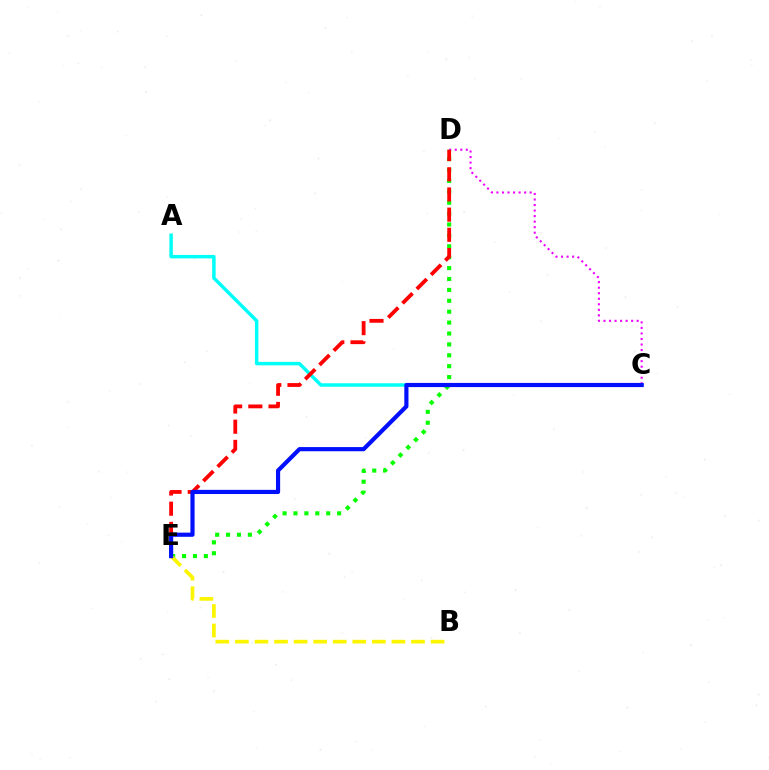{('D', 'E'): [{'color': '#08ff00', 'line_style': 'dotted', 'thickness': 2.96}, {'color': '#ff0000', 'line_style': 'dashed', 'thickness': 2.74}], ('A', 'C'): [{'color': '#00fff6', 'line_style': 'solid', 'thickness': 2.5}], ('C', 'D'): [{'color': '#ee00ff', 'line_style': 'dotted', 'thickness': 1.5}], ('B', 'E'): [{'color': '#fcf500', 'line_style': 'dashed', 'thickness': 2.66}], ('C', 'E'): [{'color': '#0010ff', 'line_style': 'solid', 'thickness': 3.0}]}